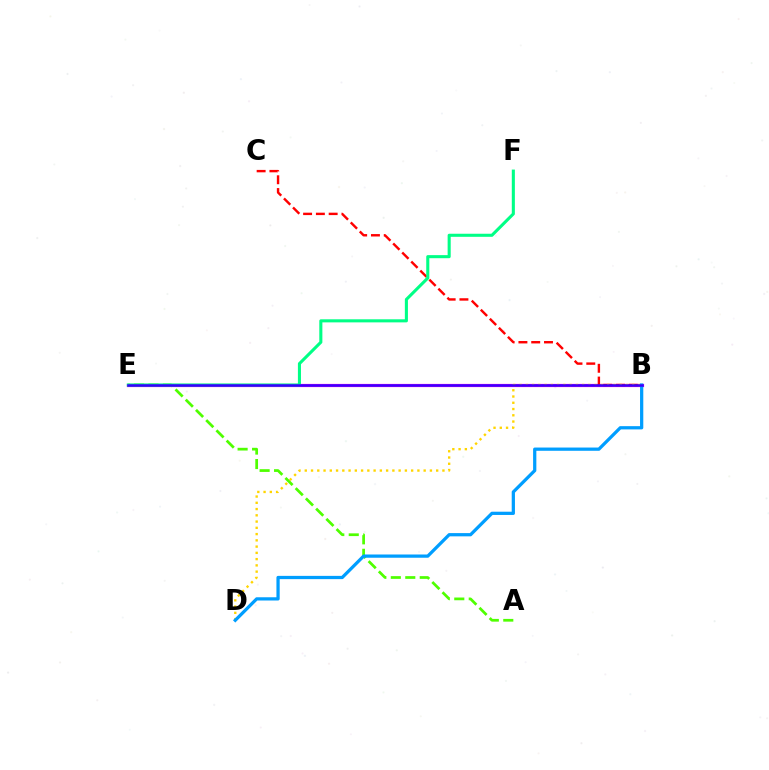{('B', 'E'): [{'color': '#ff00ed', 'line_style': 'solid', 'thickness': 2.31}, {'color': '#3700ff', 'line_style': 'solid', 'thickness': 1.81}], ('A', 'E'): [{'color': '#4fff00', 'line_style': 'dashed', 'thickness': 1.96}], ('B', 'C'): [{'color': '#ff0000', 'line_style': 'dashed', 'thickness': 1.74}], ('E', 'F'): [{'color': '#00ff86', 'line_style': 'solid', 'thickness': 2.21}], ('B', 'D'): [{'color': '#ffd500', 'line_style': 'dotted', 'thickness': 1.7}, {'color': '#009eff', 'line_style': 'solid', 'thickness': 2.34}]}